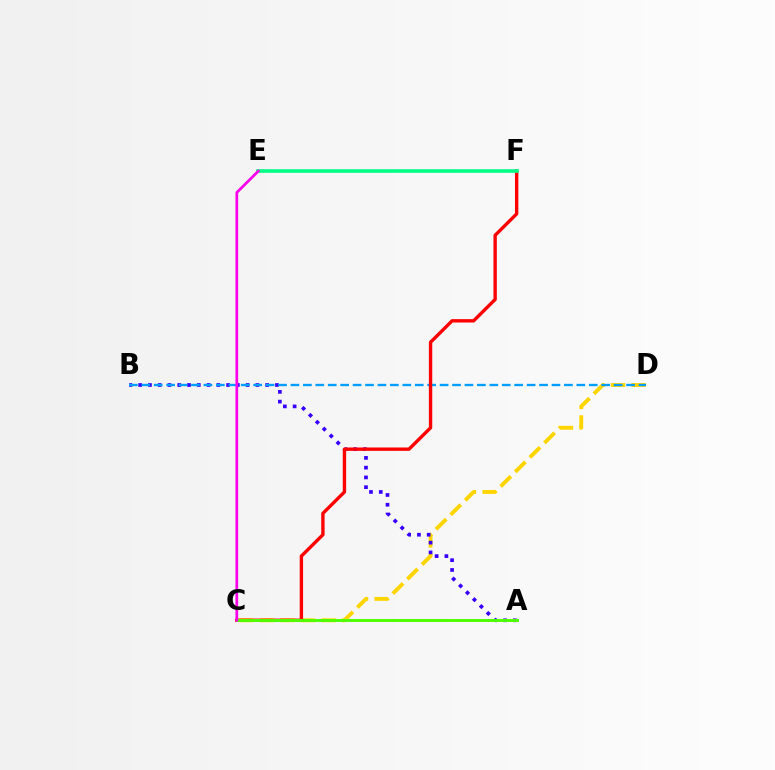{('C', 'D'): [{'color': '#ffd500', 'line_style': 'dashed', 'thickness': 2.8}], ('A', 'B'): [{'color': '#3700ff', 'line_style': 'dotted', 'thickness': 2.65}], ('B', 'D'): [{'color': '#009eff', 'line_style': 'dashed', 'thickness': 1.69}], ('C', 'F'): [{'color': '#ff0000', 'line_style': 'solid', 'thickness': 2.43}], ('A', 'C'): [{'color': '#4fff00', 'line_style': 'solid', 'thickness': 2.12}], ('E', 'F'): [{'color': '#00ff86', 'line_style': 'solid', 'thickness': 2.61}], ('C', 'E'): [{'color': '#ff00ed', 'line_style': 'solid', 'thickness': 1.96}]}